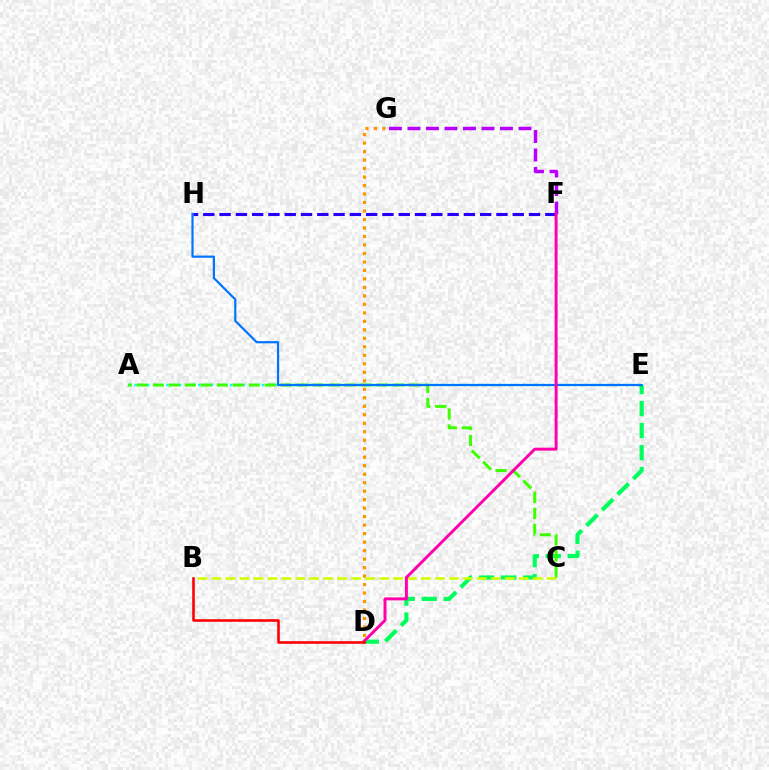{('D', 'E'): [{'color': '#00ff5c', 'line_style': 'dashed', 'thickness': 2.99}], ('D', 'G'): [{'color': '#ff9400', 'line_style': 'dotted', 'thickness': 2.31}], ('A', 'E'): [{'color': '#00fff6', 'line_style': 'dotted', 'thickness': 1.73}], ('F', 'G'): [{'color': '#b900ff', 'line_style': 'dashed', 'thickness': 2.51}], ('B', 'C'): [{'color': '#d1ff00', 'line_style': 'dashed', 'thickness': 1.9}], ('A', 'C'): [{'color': '#3dff00', 'line_style': 'dashed', 'thickness': 2.17}], ('E', 'H'): [{'color': '#0074ff', 'line_style': 'solid', 'thickness': 1.58}], ('F', 'H'): [{'color': '#2500ff', 'line_style': 'dashed', 'thickness': 2.21}], ('D', 'F'): [{'color': '#ff00ac', 'line_style': 'solid', 'thickness': 2.12}], ('B', 'D'): [{'color': '#ff0000', 'line_style': 'solid', 'thickness': 1.87}]}